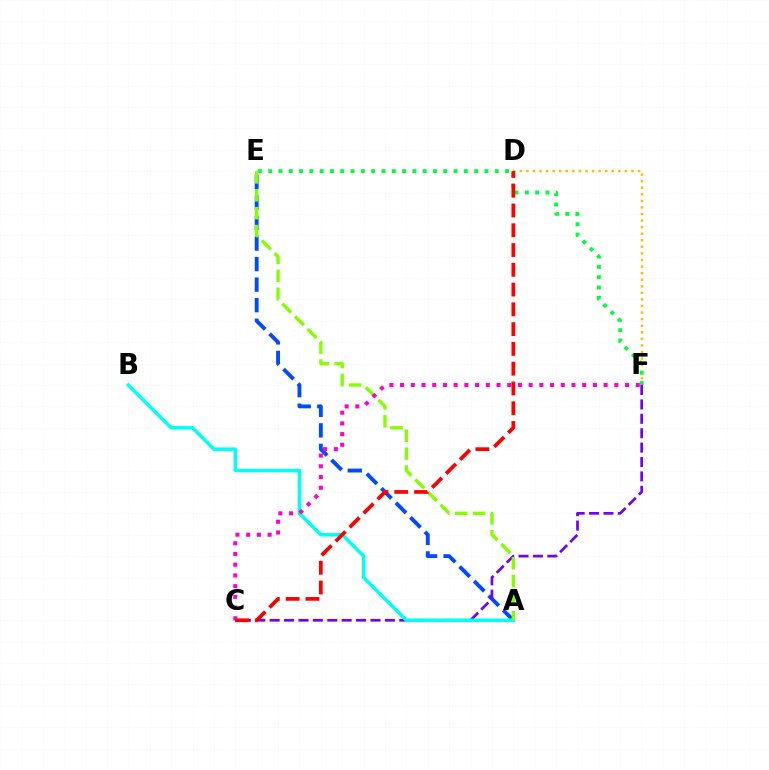{('A', 'E'): [{'color': '#004bff', 'line_style': 'dashed', 'thickness': 2.79}, {'color': '#84ff00', 'line_style': 'dashed', 'thickness': 2.43}], ('C', 'F'): [{'color': '#7200ff', 'line_style': 'dashed', 'thickness': 1.96}, {'color': '#ff00cf', 'line_style': 'dotted', 'thickness': 2.91}], ('D', 'F'): [{'color': '#ffbd00', 'line_style': 'dotted', 'thickness': 1.78}], ('E', 'F'): [{'color': '#00ff39', 'line_style': 'dotted', 'thickness': 2.8}], ('A', 'B'): [{'color': '#00fff6', 'line_style': 'solid', 'thickness': 2.52}], ('C', 'D'): [{'color': '#ff0000', 'line_style': 'dashed', 'thickness': 2.69}]}